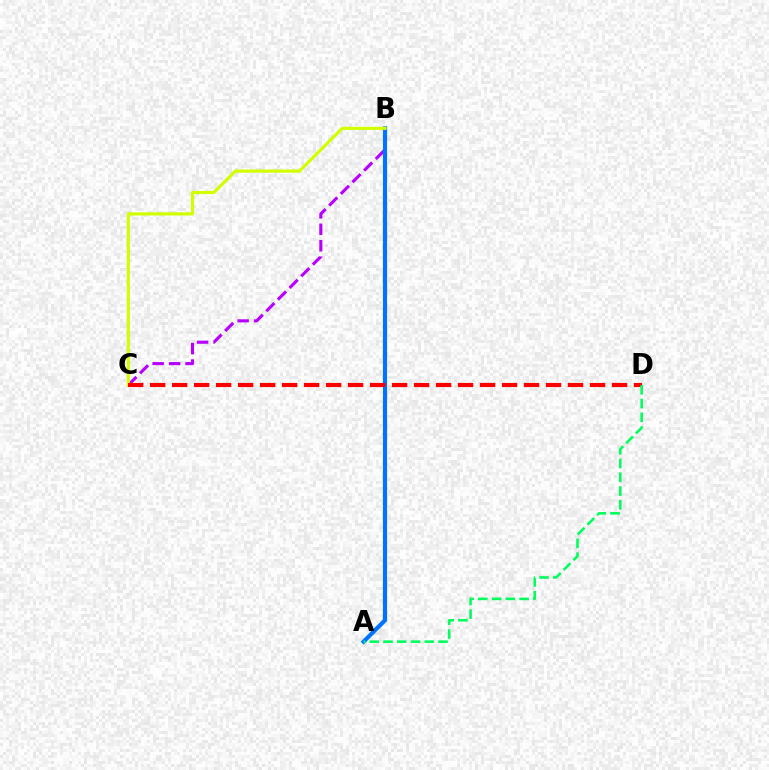{('B', 'C'): [{'color': '#b900ff', 'line_style': 'dashed', 'thickness': 2.24}, {'color': '#d1ff00', 'line_style': 'solid', 'thickness': 2.29}], ('A', 'B'): [{'color': '#0074ff', 'line_style': 'solid', 'thickness': 3.0}], ('C', 'D'): [{'color': '#ff0000', 'line_style': 'dashed', 'thickness': 2.99}], ('A', 'D'): [{'color': '#00ff5c', 'line_style': 'dashed', 'thickness': 1.87}]}